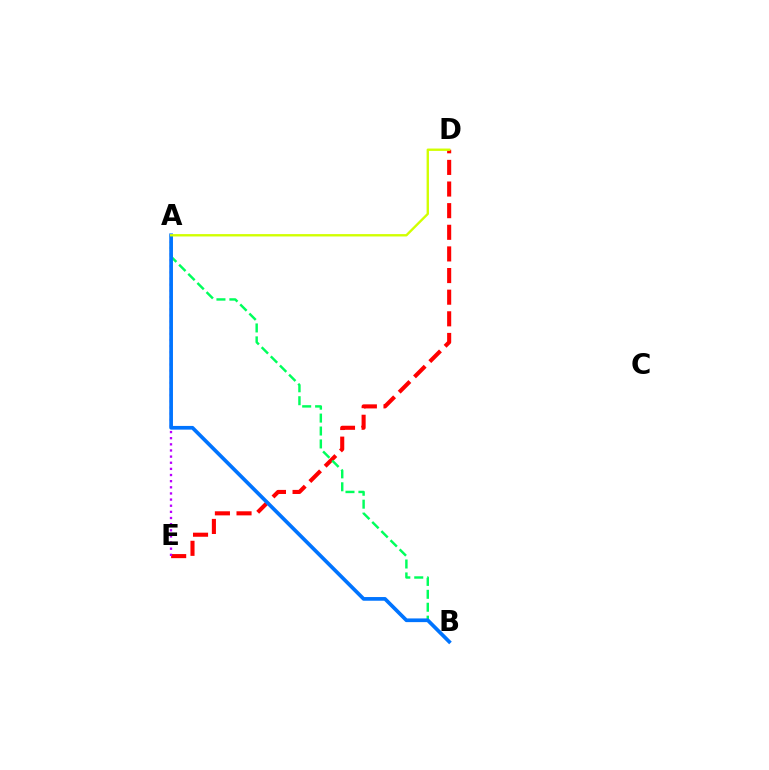{('D', 'E'): [{'color': '#ff0000', 'line_style': 'dashed', 'thickness': 2.94}], ('A', 'E'): [{'color': '#b900ff', 'line_style': 'dotted', 'thickness': 1.67}], ('A', 'B'): [{'color': '#00ff5c', 'line_style': 'dashed', 'thickness': 1.76}, {'color': '#0074ff', 'line_style': 'solid', 'thickness': 2.66}], ('A', 'D'): [{'color': '#d1ff00', 'line_style': 'solid', 'thickness': 1.71}]}